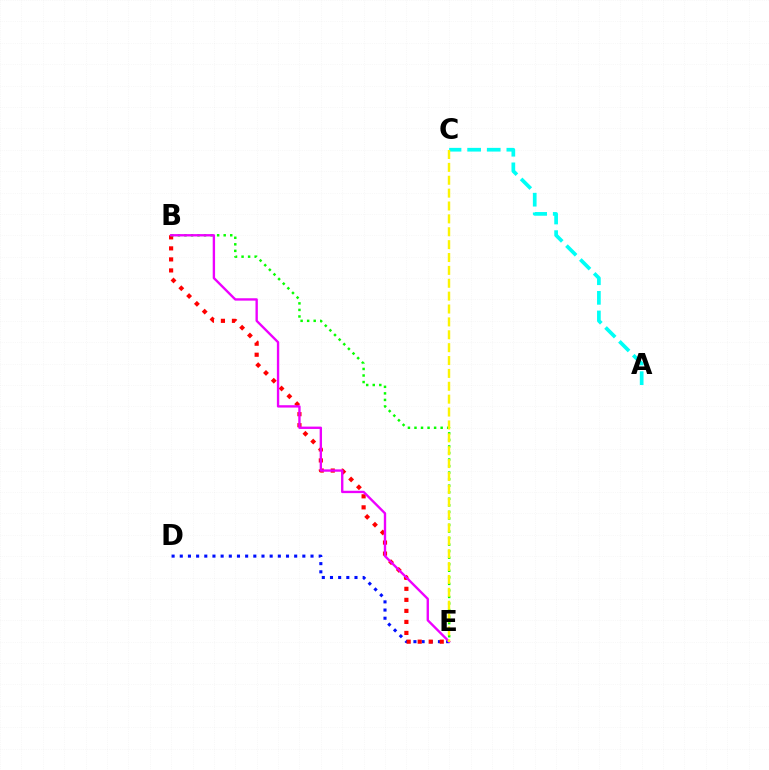{('D', 'E'): [{'color': '#0010ff', 'line_style': 'dotted', 'thickness': 2.22}], ('A', 'C'): [{'color': '#00fff6', 'line_style': 'dashed', 'thickness': 2.66}], ('B', 'E'): [{'color': '#ff0000', 'line_style': 'dotted', 'thickness': 2.99}, {'color': '#08ff00', 'line_style': 'dotted', 'thickness': 1.78}, {'color': '#ee00ff', 'line_style': 'solid', 'thickness': 1.7}], ('C', 'E'): [{'color': '#fcf500', 'line_style': 'dashed', 'thickness': 1.75}]}